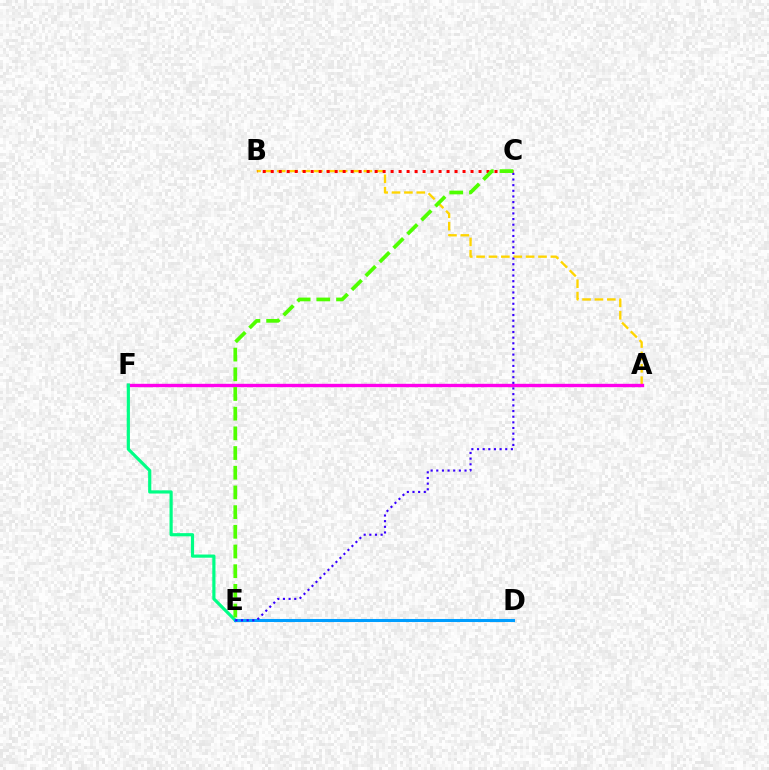{('A', 'B'): [{'color': '#ffd500', 'line_style': 'dashed', 'thickness': 1.68}], ('A', 'F'): [{'color': '#ff00ed', 'line_style': 'solid', 'thickness': 2.42}], ('E', 'F'): [{'color': '#00ff86', 'line_style': 'solid', 'thickness': 2.29}], ('D', 'E'): [{'color': '#009eff', 'line_style': 'solid', 'thickness': 2.19}], ('B', 'C'): [{'color': '#ff0000', 'line_style': 'dotted', 'thickness': 2.17}], ('C', 'E'): [{'color': '#3700ff', 'line_style': 'dotted', 'thickness': 1.53}, {'color': '#4fff00', 'line_style': 'dashed', 'thickness': 2.67}]}